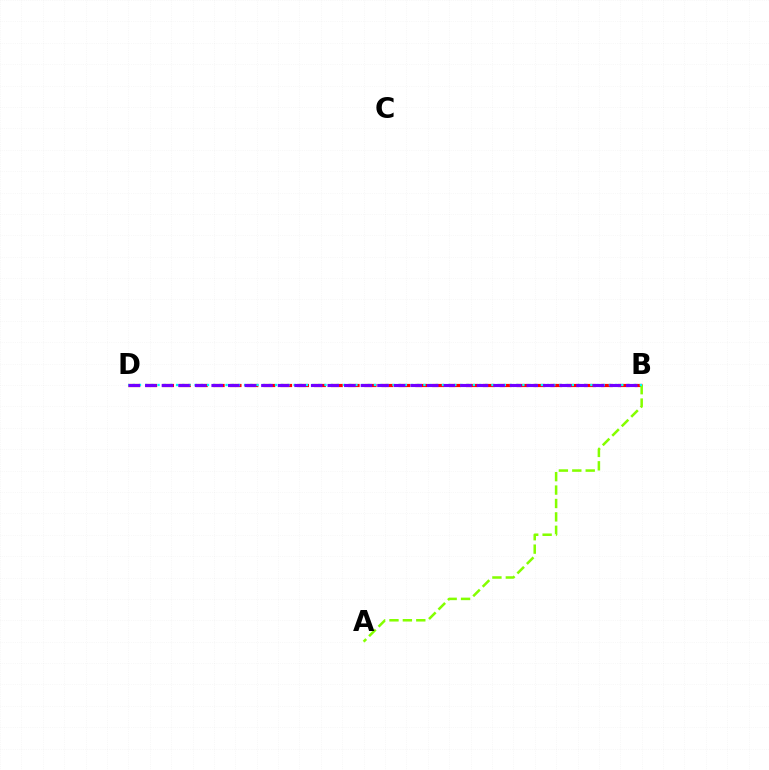{('B', 'D'): [{'color': '#ff0000', 'line_style': 'dashed', 'thickness': 2.29}, {'color': '#00fff6', 'line_style': 'dotted', 'thickness': 1.68}, {'color': '#7200ff', 'line_style': 'dashed', 'thickness': 2.25}], ('A', 'B'): [{'color': '#84ff00', 'line_style': 'dashed', 'thickness': 1.82}]}